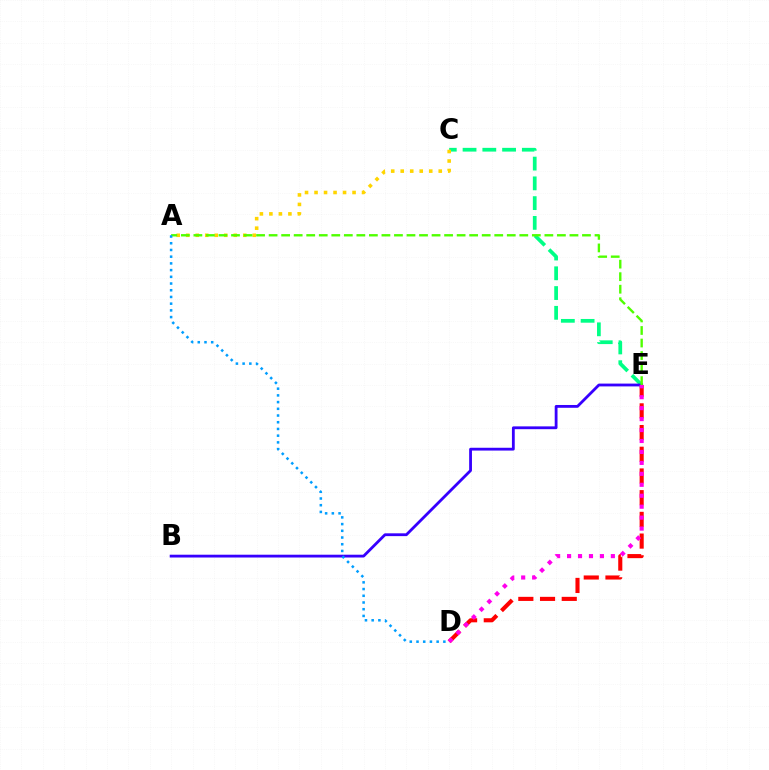{('C', 'E'): [{'color': '#00ff86', 'line_style': 'dashed', 'thickness': 2.68}], ('D', 'E'): [{'color': '#ff0000', 'line_style': 'dashed', 'thickness': 2.95}, {'color': '#ff00ed', 'line_style': 'dotted', 'thickness': 2.97}], ('A', 'C'): [{'color': '#ffd500', 'line_style': 'dotted', 'thickness': 2.58}], ('B', 'E'): [{'color': '#3700ff', 'line_style': 'solid', 'thickness': 2.02}], ('A', 'E'): [{'color': '#4fff00', 'line_style': 'dashed', 'thickness': 1.7}], ('A', 'D'): [{'color': '#009eff', 'line_style': 'dotted', 'thickness': 1.82}]}